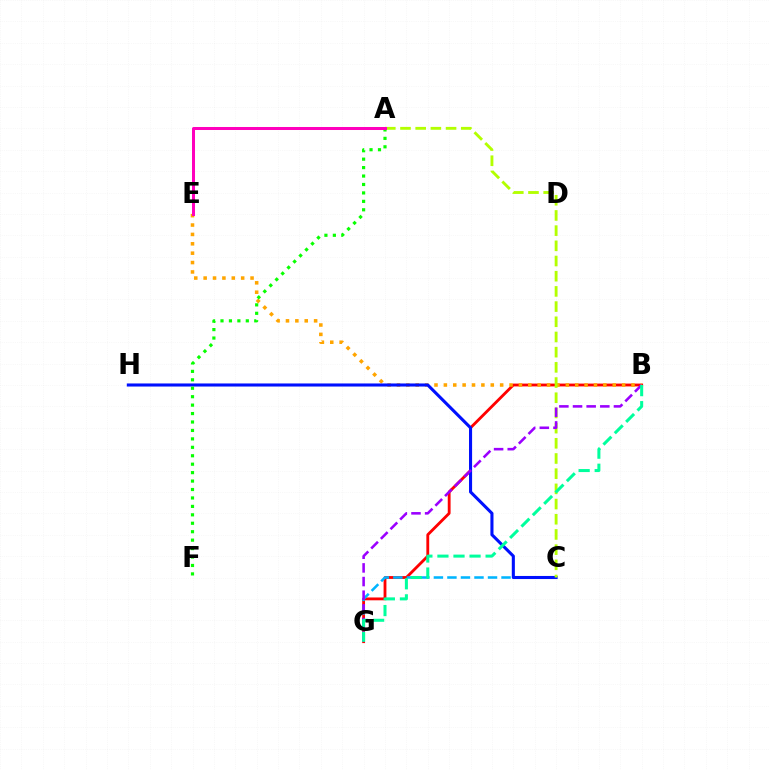{('B', 'G'): [{'color': '#ff0000', 'line_style': 'solid', 'thickness': 2.04}, {'color': '#9b00ff', 'line_style': 'dashed', 'thickness': 1.85}, {'color': '#00ff9d', 'line_style': 'dashed', 'thickness': 2.18}], ('C', 'G'): [{'color': '#00b5ff', 'line_style': 'dashed', 'thickness': 1.84}], ('B', 'E'): [{'color': '#ffa500', 'line_style': 'dotted', 'thickness': 2.55}], ('C', 'H'): [{'color': '#0010ff', 'line_style': 'solid', 'thickness': 2.22}], ('A', 'C'): [{'color': '#b3ff00', 'line_style': 'dashed', 'thickness': 2.06}], ('A', 'F'): [{'color': '#08ff00', 'line_style': 'dotted', 'thickness': 2.29}], ('A', 'E'): [{'color': '#ff00bd', 'line_style': 'solid', 'thickness': 2.16}]}